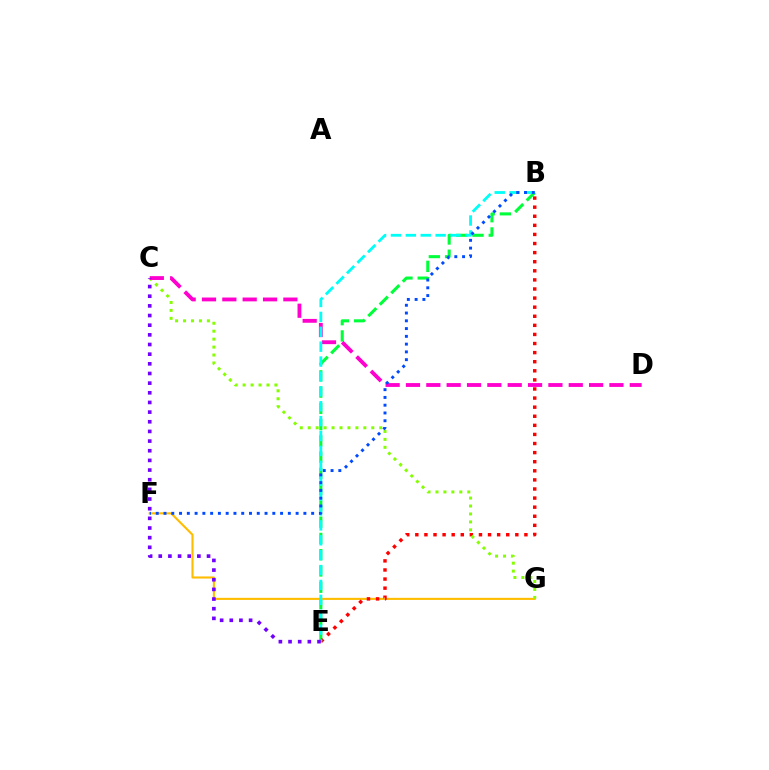{('B', 'E'): [{'color': '#00ff39', 'line_style': 'dashed', 'thickness': 2.21}, {'color': '#ff0000', 'line_style': 'dotted', 'thickness': 2.47}, {'color': '#00fff6', 'line_style': 'dashed', 'thickness': 2.02}], ('F', 'G'): [{'color': '#ffbd00', 'line_style': 'solid', 'thickness': 1.52}], ('C', 'G'): [{'color': '#84ff00', 'line_style': 'dotted', 'thickness': 2.16}], ('C', 'D'): [{'color': '#ff00cf', 'line_style': 'dashed', 'thickness': 2.76}], ('C', 'E'): [{'color': '#7200ff', 'line_style': 'dotted', 'thickness': 2.62}], ('B', 'F'): [{'color': '#004bff', 'line_style': 'dotted', 'thickness': 2.11}]}